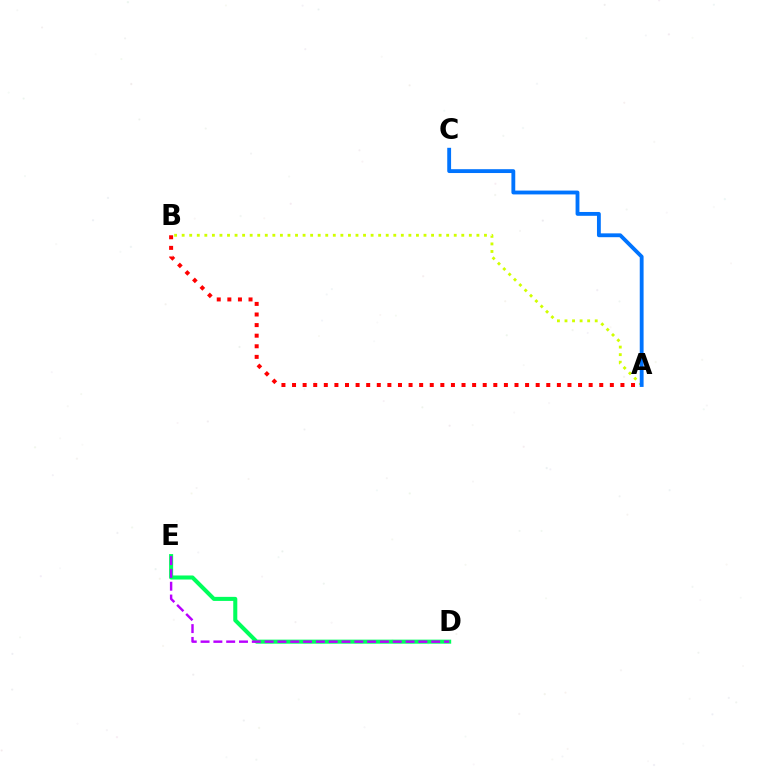{('D', 'E'): [{'color': '#00ff5c', 'line_style': 'solid', 'thickness': 2.92}, {'color': '#b900ff', 'line_style': 'dashed', 'thickness': 1.74}], ('A', 'B'): [{'color': '#d1ff00', 'line_style': 'dotted', 'thickness': 2.05}, {'color': '#ff0000', 'line_style': 'dotted', 'thickness': 2.88}], ('A', 'C'): [{'color': '#0074ff', 'line_style': 'solid', 'thickness': 2.76}]}